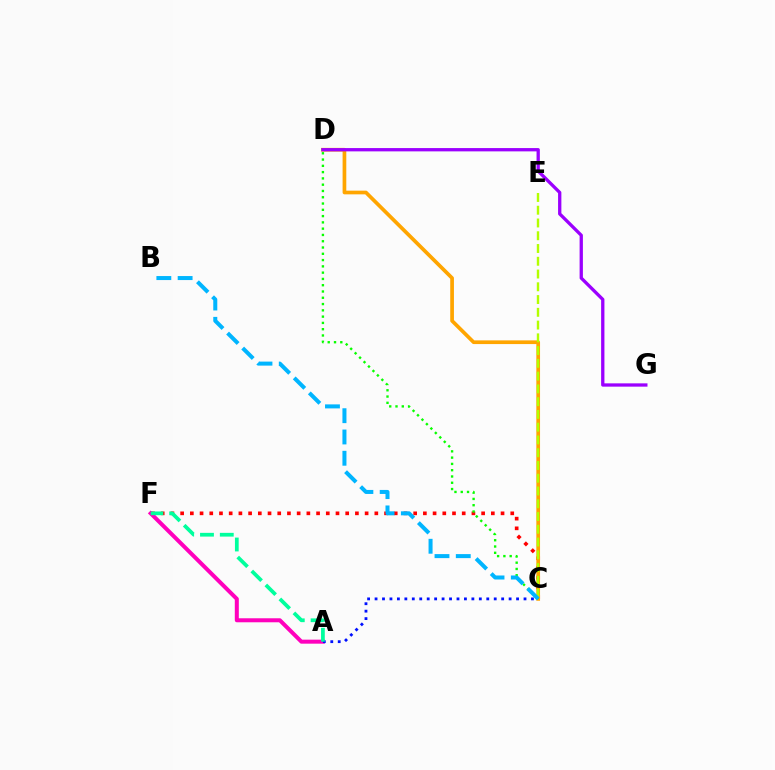{('C', 'F'): [{'color': '#ff0000', 'line_style': 'dotted', 'thickness': 2.64}], ('A', 'F'): [{'color': '#ff00bd', 'line_style': 'solid', 'thickness': 2.89}, {'color': '#00ff9d', 'line_style': 'dashed', 'thickness': 2.69}], ('C', 'D'): [{'color': '#ffa500', 'line_style': 'solid', 'thickness': 2.66}, {'color': '#08ff00', 'line_style': 'dotted', 'thickness': 1.71}], ('D', 'G'): [{'color': '#9b00ff', 'line_style': 'solid', 'thickness': 2.37}], ('A', 'C'): [{'color': '#0010ff', 'line_style': 'dotted', 'thickness': 2.02}], ('C', 'E'): [{'color': '#b3ff00', 'line_style': 'dashed', 'thickness': 1.73}], ('B', 'C'): [{'color': '#00b5ff', 'line_style': 'dashed', 'thickness': 2.89}]}